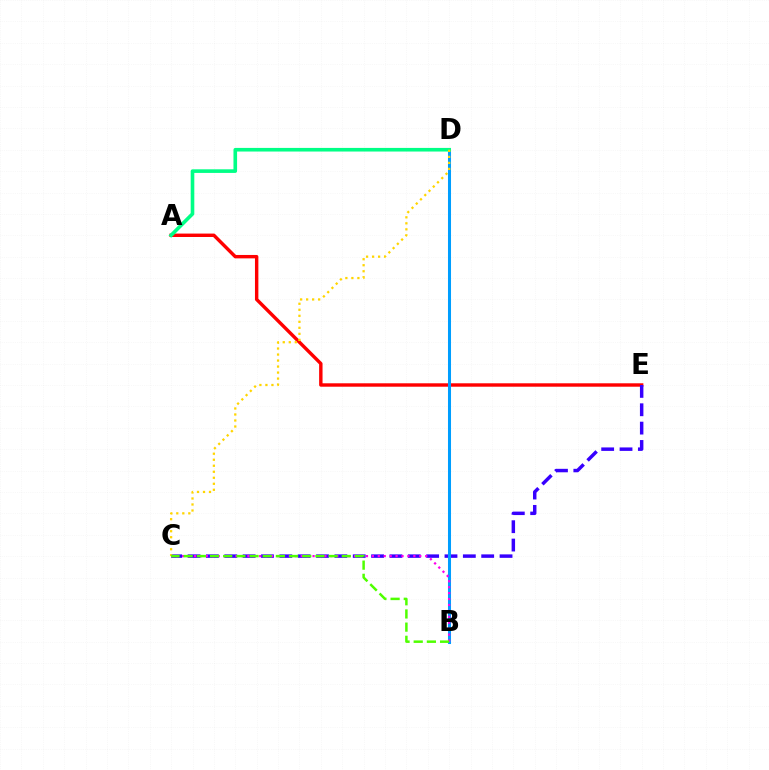{('A', 'E'): [{'color': '#ff0000', 'line_style': 'solid', 'thickness': 2.46}], ('C', 'E'): [{'color': '#3700ff', 'line_style': 'dashed', 'thickness': 2.49}], ('B', 'D'): [{'color': '#009eff', 'line_style': 'solid', 'thickness': 2.19}], ('A', 'D'): [{'color': '#00ff86', 'line_style': 'solid', 'thickness': 2.61}], ('C', 'D'): [{'color': '#ffd500', 'line_style': 'dotted', 'thickness': 1.63}], ('B', 'C'): [{'color': '#ff00ed', 'line_style': 'dotted', 'thickness': 1.61}, {'color': '#4fff00', 'line_style': 'dashed', 'thickness': 1.79}]}